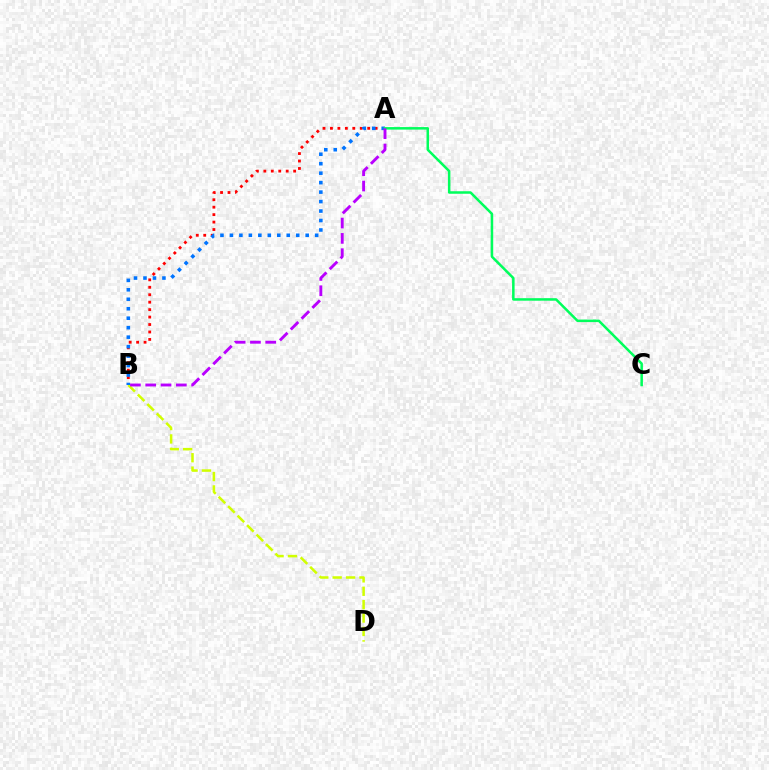{('A', 'B'): [{'color': '#ff0000', 'line_style': 'dotted', 'thickness': 2.02}, {'color': '#0074ff', 'line_style': 'dotted', 'thickness': 2.57}, {'color': '#b900ff', 'line_style': 'dashed', 'thickness': 2.08}], ('B', 'D'): [{'color': '#d1ff00', 'line_style': 'dashed', 'thickness': 1.82}], ('A', 'C'): [{'color': '#00ff5c', 'line_style': 'solid', 'thickness': 1.81}]}